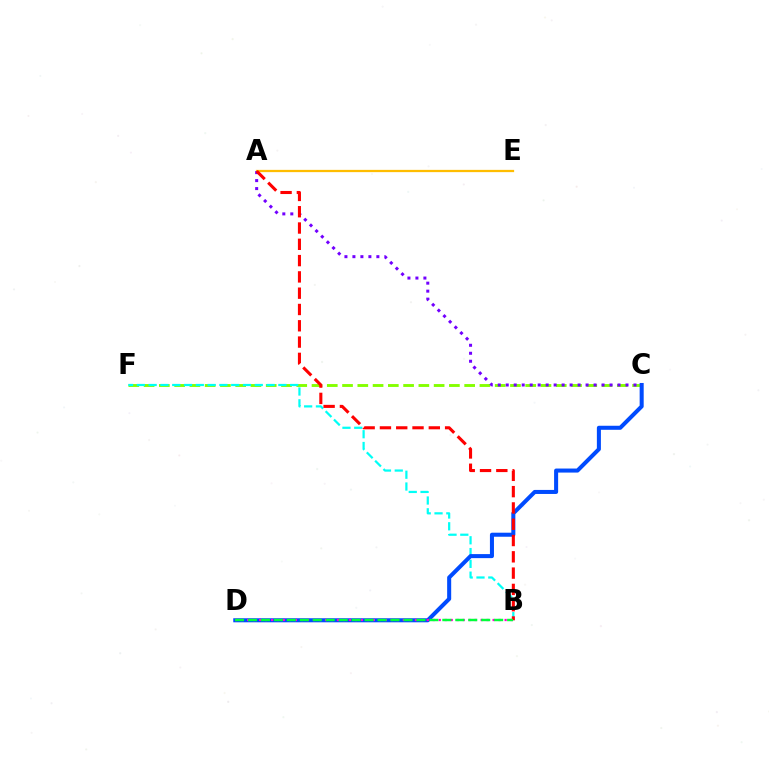{('C', 'F'): [{'color': '#84ff00', 'line_style': 'dashed', 'thickness': 2.07}], ('A', 'E'): [{'color': '#ffbd00', 'line_style': 'solid', 'thickness': 1.63}], ('B', 'F'): [{'color': '#00fff6', 'line_style': 'dashed', 'thickness': 1.6}], ('C', 'D'): [{'color': '#004bff', 'line_style': 'solid', 'thickness': 2.91}], ('B', 'D'): [{'color': '#ff00cf', 'line_style': 'dotted', 'thickness': 1.63}, {'color': '#00ff39', 'line_style': 'dashed', 'thickness': 1.76}], ('A', 'C'): [{'color': '#7200ff', 'line_style': 'dotted', 'thickness': 2.17}], ('A', 'B'): [{'color': '#ff0000', 'line_style': 'dashed', 'thickness': 2.21}]}